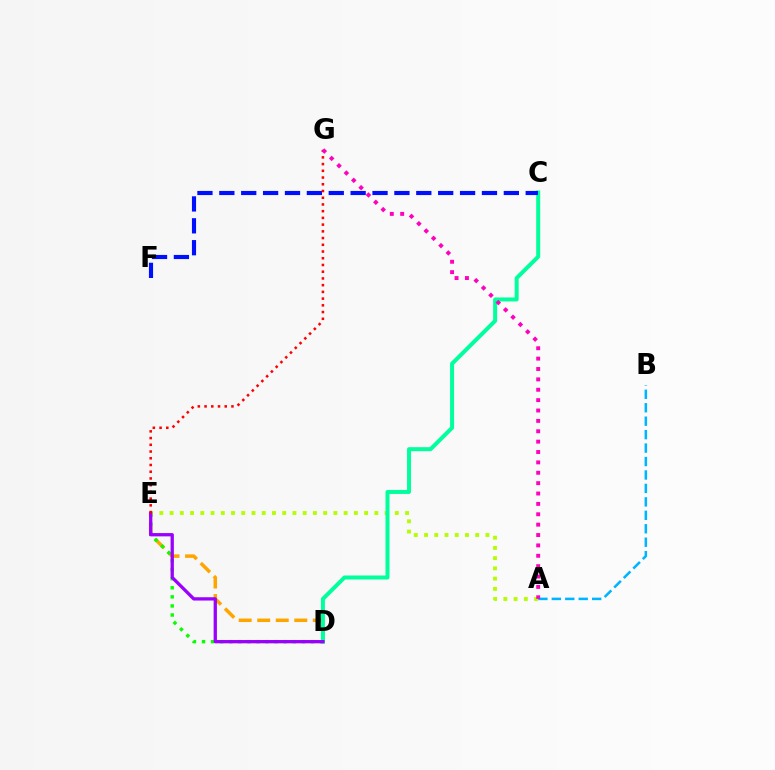{('D', 'E'): [{'color': '#ffa500', 'line_style': 'dashed', 'thickness': 2.52}, {'color': '#08ff00', 'line_style': 'dotted', 'thickness': 2.47}, {'color': '#9b00ff', 'line_style': 'solid', 'thickness': 2.37}], ('A', 'B'): [{'color': '#00b5ff', 'line_style': 'dashed', 'thickness': 1.83}], ('A', 'E'): [{'color': '#b3ff00', 'line_style': 'dotted', 'thickness': 2.78}], ('C', 'D'): [{'color': '#00ff9d', 'line_style': 'solid', 'thickness': 2.87}], ('C', 'F'): [{'color': '#0010ff', 'line_style': 'dashed', 'thickness': 2.97}], ('E', 'G'): [{'color': '#ff0000', 'line_style': 'dotted', 'thickness': 1.83}], ('A', 'G'): [{'color': '#ff00bd', 'line_style': 'dotted', 'thickness': 2.82}]}